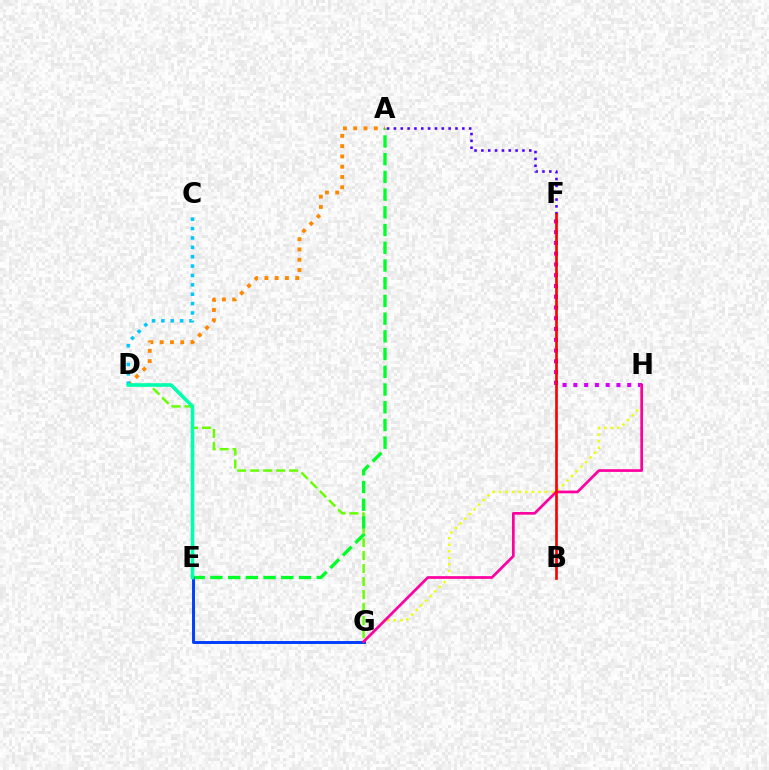{('D', 'G'): [{'color': '#66ff00', 'line_style': 'dashed', 'thickness': 1.76}], ('A', 'E'): [{'color': '#00ff27', 'line_style': 'dashed', 'thickness': 2.41}], ('A', 'D'): [{'color': '#ff8800', 'line_style': 'dotted', 'thickness': 2.79}], ('F', 'H'): [{'color': '#d600ff', 'line_style': 'dotted', 'thickness': 2.92}], ('G', 'H'): [{'color': '#eeff00', 'line_style': 'dotted', 'thickness': 1.78}, {'color': '#ff00a0', 'line_style': 'solid', 'thickness': 1.95}], ('A', 'F'): [{'color': '#4f00ff', 'line_style': 'dotted', 'thickness': 1.86}], ('E', 'G'): [{'color': '#003fff', 'line_style': 'solid', 'thickness': 2.12}], ('C', 'D'): [{'color': '#00c7ff', 'line_style': 'dotted', 'thickness': 2.55}], ('D', 'E'): [{'color': '#00ffaf', 'line_style': 'solid', 'thickness': 2.6}], ('B', 'F'): [{'color': '#ff0000', 'line_style': 'solid', 'thickness': 1.92}]}